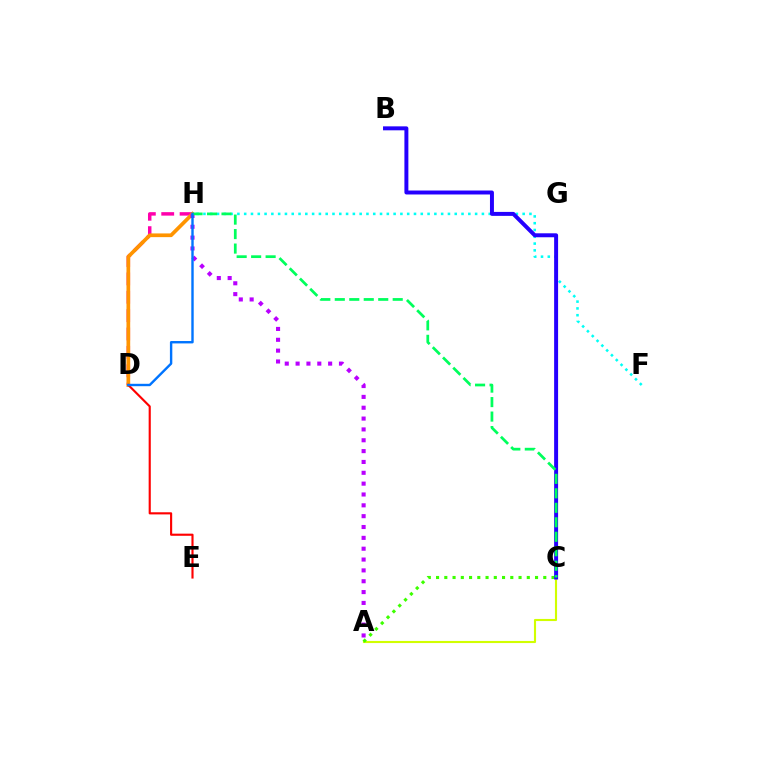{('A', 'C'): [{'color': '#d1ff00', 'line_style': 'solid', 'thickness': 1.53}, {'color': '#3dff00', 'line_style': 'dotted', 'thickness': 2.24}], ('D', 'H'): [{'color': '#ff00ac', 'line_style': 'dashed', 'thickness': 2.5}, {'color': '#ff9400', 'line_style': 'solid', 'thickness': 2.67}, {'color': '#0074ff', 'line_style': 'solid', 'thickness': 1.73}], ('F', 'H'): [{'color': '#00fff6', 'line_style': 'dotted', 'thickness': 1.85}], ('A', 'H'): [{'color': '#b900ff', 'line_style': 'dotted', 'thickness': 2.95}], ('D', 'E'): [{'color': '#ff0000', 'line_style': 'solid', 'thickness': 1.54}], ('B', 'C'): [{'color': '#2500ff', 'line_style': 'solid', 'thickness': 2.85}], ('C', 'H'): [{'color': '#00ff5c', 'line_style': 'dashed', 'thickness': 1.97}]}